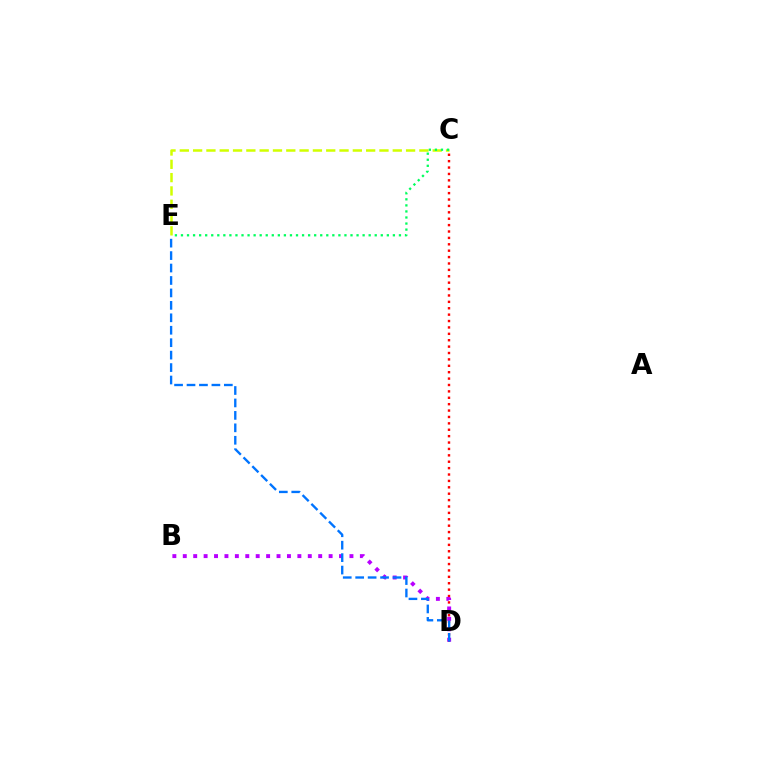{('C', 'D'): [{'color': '#ff0000', 'line_style': 'dotted', 'thickness': 1.74}], ('B', 'D'): [{'color': '#b900ff', 'line_style': 'dotted', 'thickness': 2.83}], ('D', 'E'): [{'color': '#0074ff', 'line_style': 'dashed', 'thickness': 1.69}], ('C', 'E'): [{'color': '#d1ff00', 'line_style': 'dashed', 'thickness': 1.81}, {'color': '#00ff5c', 'line_style': 'dotted', 'thickness': 1.65}]}